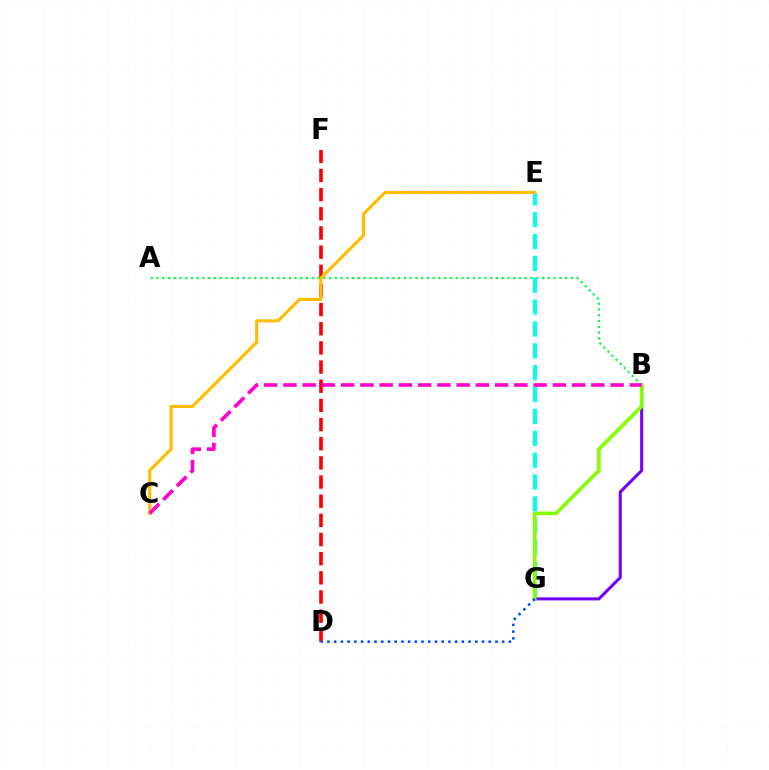{('A', 'B'): [{'color': '#00ff39', 'line_style': 'dotted', 'thickness': 1.56}], ('E', 'G'): [{'color': '#00fff6', 'line_style': 'dashed', 'thickness': 2.97}], ('D', 'F'): [{'color': '#ff0000', 'line_style': 'dashed', 'thickness': 2.6}], ('C', 'E'): [{'color': '#ffbd00', 'line_style': 'solid', 'thickness': 2.25}], ('B', 'G'): [{'color': '#7200ff', 'line_style': 'solid', 'thickness': 2.19}, {'color': '#84ff00', 'line_style': 'solid', 'thickness': 2.61}], ('B', 'C'): [{'color': '#ff00cf', 'line_style': 'dashed', 'thickness': 2.61}], ('D', 'G'): [{'color': '#004bff', 'line_style': 'dotted', 'thickness': 1.83}]}